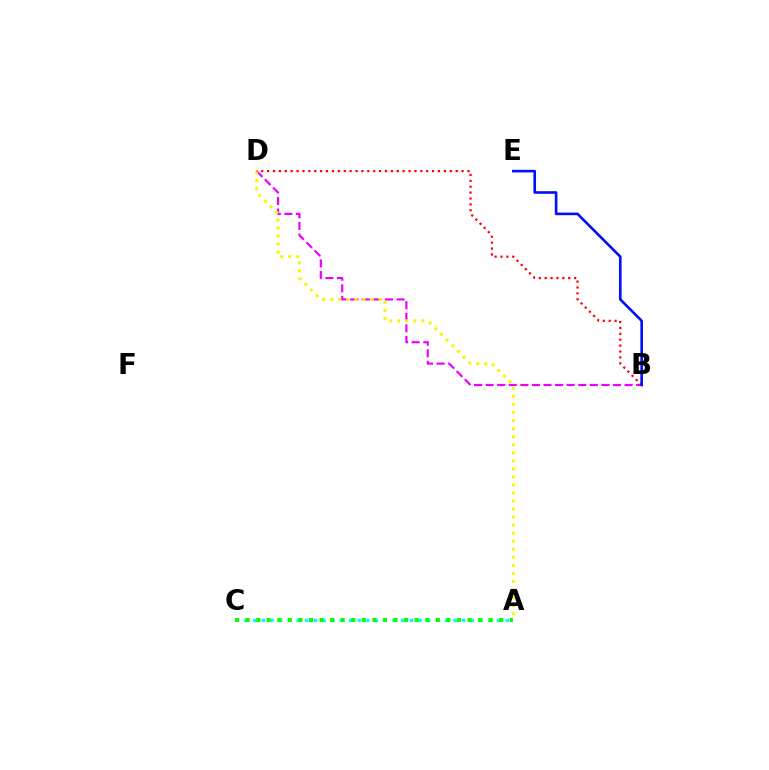{('B', 'D'): [{'color': '#ee00ff', 'line_style': 'dashed', 'thickness': 1.57}, {'color': '#ff0000', 'line_style': 'dotted', 'thickness': 1.6}], ('A', 'D'): [{'color': '#fcf500', 'line_style': 'dotted', 'thickness': 2.18}], ('A', 'C'): [{'color': '#00fff6', 'line_style': 'dotted', 'thickness': 2.37}, {'color': '#08ff00', 'line_style': 'dotted', 'thickness': 2.87}], ('B', 'E'): [{'color': '#0010ff', 'line_style': 'solid', 'thickness': 1.89}]}